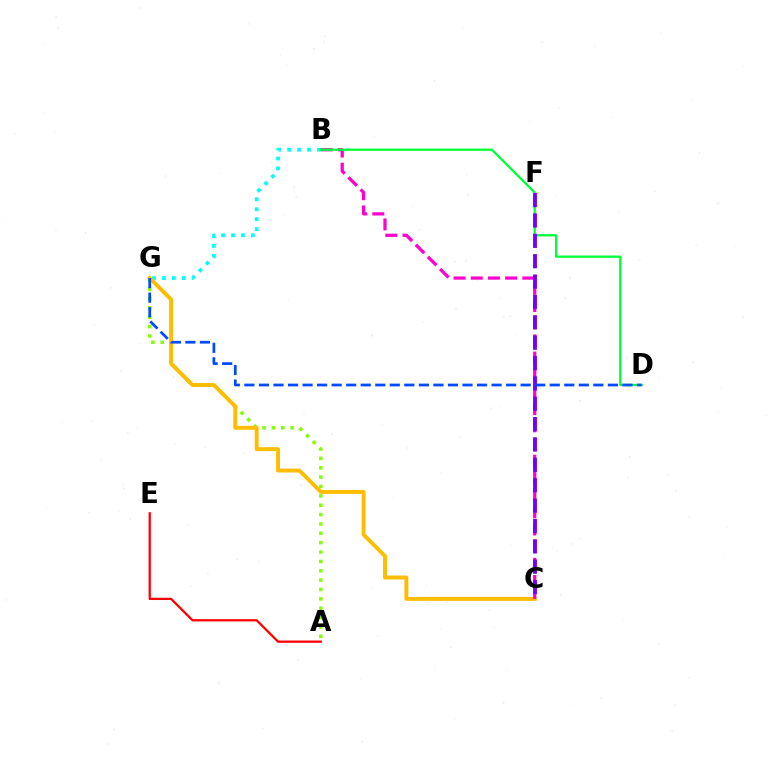{('A', 'G'): [{'color': '#84ff00', 'line_style': 'dotted', 'thickness': 2.54}], ('B', 'G'): [{'color': '#00fff6', 'line_style': 'dotted', 'thickness': 2.7}], ('C', 'G'): [{'color': '#ffbd00', 'line_style': 'solid', 'thickness': 2.83}], ('B', 'C'): [{'color': '#ff00cf', 'line_style': 'dashed', 'thickness': 2.34}], ('B', 'D'): [{'color': '#00ff39', 'line_style': 'solid', 'thickness': 1.64}], ('C', 'F'): [{'color': '#7200ff', 'line_style': 'dashed', 'thickness': 2.77}], ('A', 'E'): [{'color': '#ff0000', 'line_style': 'solid', 'thickness': 1.64}], ('D', 'G'): [{'color': '#004bff', 'line_style': 'dashed', 'thickness': 1.98}]}